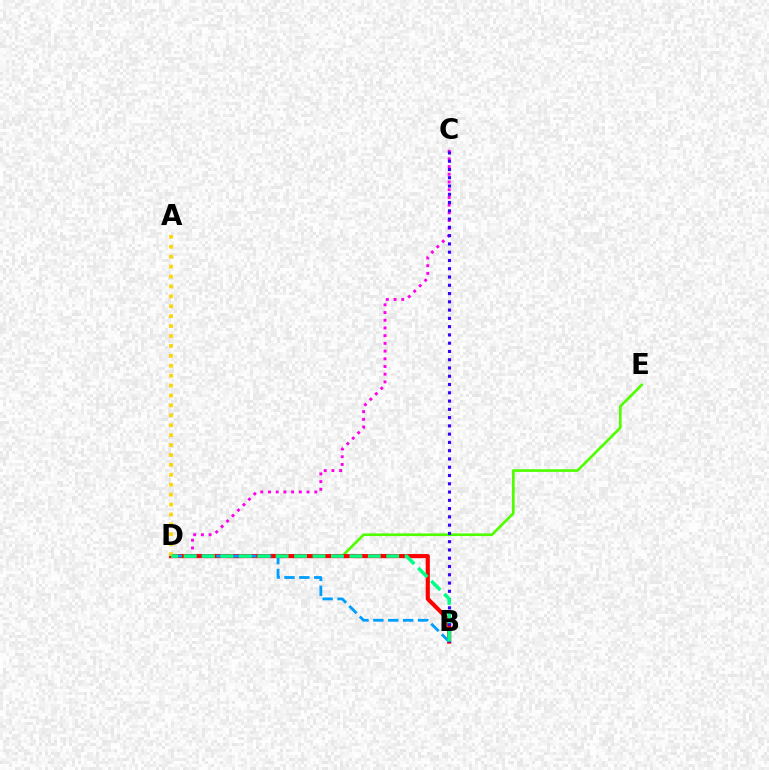{('D', 'E'): [{'color': '#4fff00', 'line_style': 'solid', 'thickness': 1.92}], ('C', 'D'): [{'color': '#ff00ed', 'line_style': 'dotted', 'thickness': 2.09}], ('B', 'D'): [{'color': '#ff0000', 'line_style': 'solid', 'thickness': 2.97}, {'color': '#009eff', 'line_style': 'dashed', 'thickness': 2.02}, {'color': '#00ff86', 'line_style': 'dashed', 'thickness': 2.5}], ('A', 'D'): [{'color': '#ffd500', 'line_style': 'dotted', 'thickness': 2.69}], ('B', 'C'): [{'color': '#3700ff', 'line_style': 'dotted', 'thickness': 2.25}]}